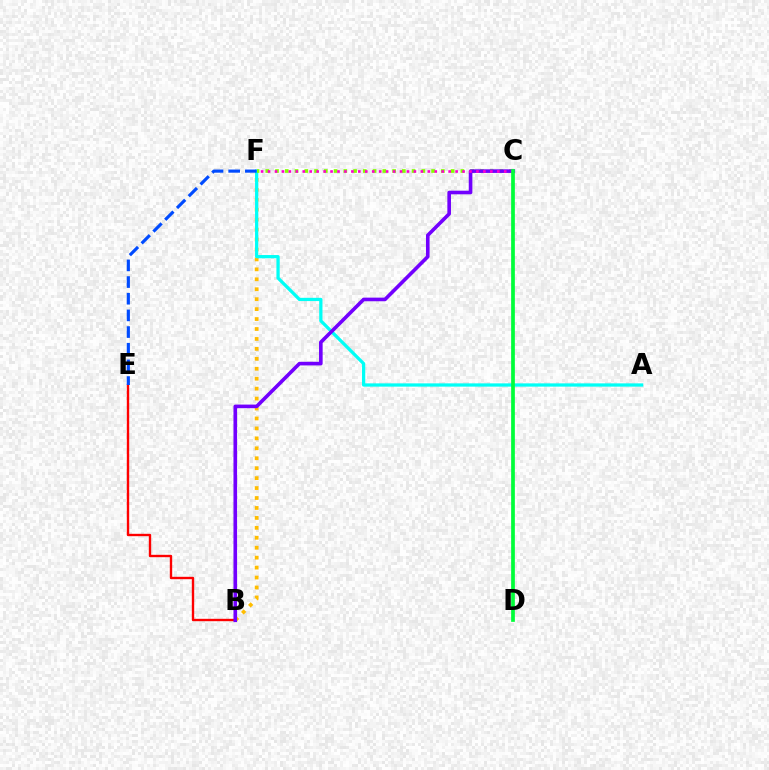{('B', 'E'): [{'color': '#ff0000', 'line_style': 'solid', 'thickness': 1.71}], ('B', 'F'): [{'color': '#ffbd00', 'line_style': 'dotted', 'thickness': 2.7}], ('A', 'F'): [{'color': '#00fff6', 'line_style': 'solid', 'thickness': 2.34}], ('C', 'F'): [{'color': '#84ff00', 'line_style': 'dotted', 'thickness': 2.65}, {'color': '#ff00cf', 'line_style': 'dotted', 'thickness': 1.89}], ('B', 'C'): [{'color': '#7200ff', 'line_style': 'solid', 'thickness': 2.6}], ('E', 'F'): [{'color': '#004bff', 'line_style': 'dashed', 'thickness': 2.26}], ('C', 'D'): [{'color': '#00ff39', 'line_style': 'solid', 'thickness': 2.67}]}